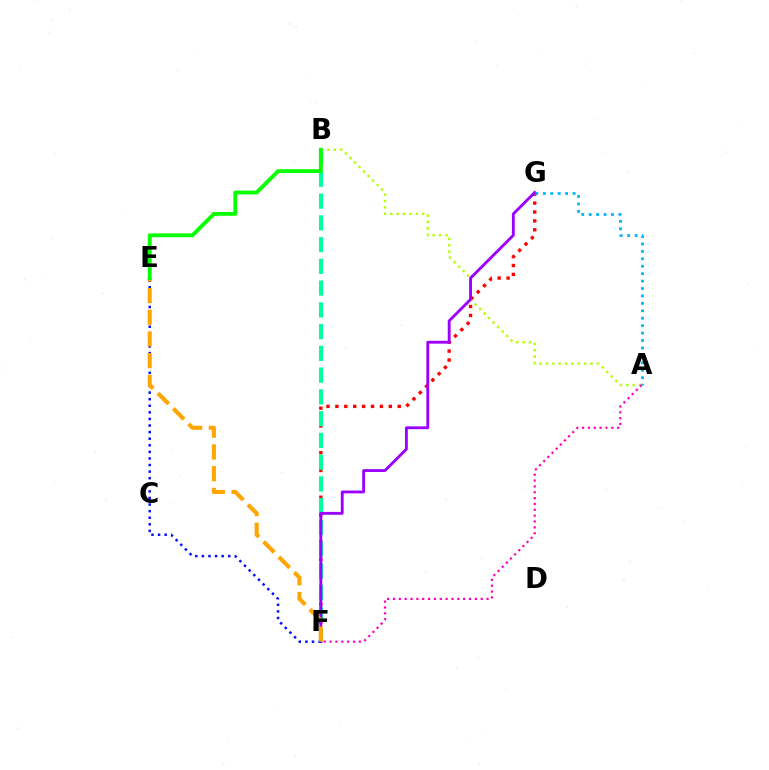{('F', 'G'): [{'color': '#ff0000', 'line_style': 'dotted', 'thickness': 2.42}, {'color': '#9b00ff', 'line_style': 'solid', 'thickness': 2.06}], ('B', 'F'): [{'color': '#00ff9d', 'line_style': 'dashed', 'thickness': 2.96}], ('A', 'B'): [{'color': '#b3ff00', 'line_style': 'dotted', 'thickness': 1.73}], ('A', 'F'): [{'color': '#ff00bd', 'line_style': 'dotted', 'thickness': 1.59}], ('E', 'F'): [{'color': '#0010ff', 'line_style': 'dotted', 'thickness': 1.79}, {'color': '#ffa500', 'line_style': 'dashed', 'thickness': 2.95}], ('B', 'E'): [{'color': '#08ff00', 'line_style': 'solid', 'thickness': 2.75}], ('A', 'G'): [{'color': '#00b5ff', 'line_style': 'dotted', 'thickness': 2.02}]}